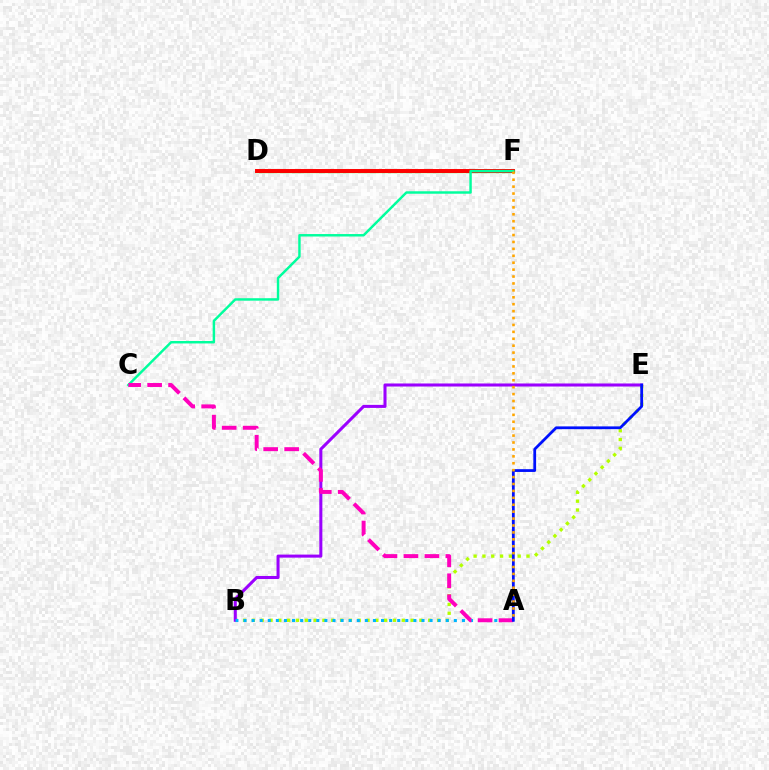{('B', 'E'): [{'color': '#b3ff00', 'line_style': 'dotted', 'thickness': 2.4}, {'color': '#9b00ff', 'line_style': 'solid', 'thickness': 2.19}], ('D', 'F'): [{'color': '#08ff00', 'line_style': 'solid', 'thickness': 2.33}, {'color': '#ff0000', 'line_style': 'solid', 'thickness': 2.84}], ('A', 'B'): [{'color': '#00b5ff', 'line_style': 'dotted', 'thickness': 2.2}], ('C', 'F'): [{'color': '#00ff9d', 'line_style': 'solid', 'thickness': 1.77}], ('A', 'C'): [{'color': '#ff00bd', 'line_style': 'dashed', 'thickness': 2.85}], ('A', 'E'): [{'color': '#0010ff', 'line_style': 'solid', 'thickness': 2.0}], ('A', 'F'): [{'color': '#ffa500', 'line_style': 'dotted', 'thickness': 1.88}]}